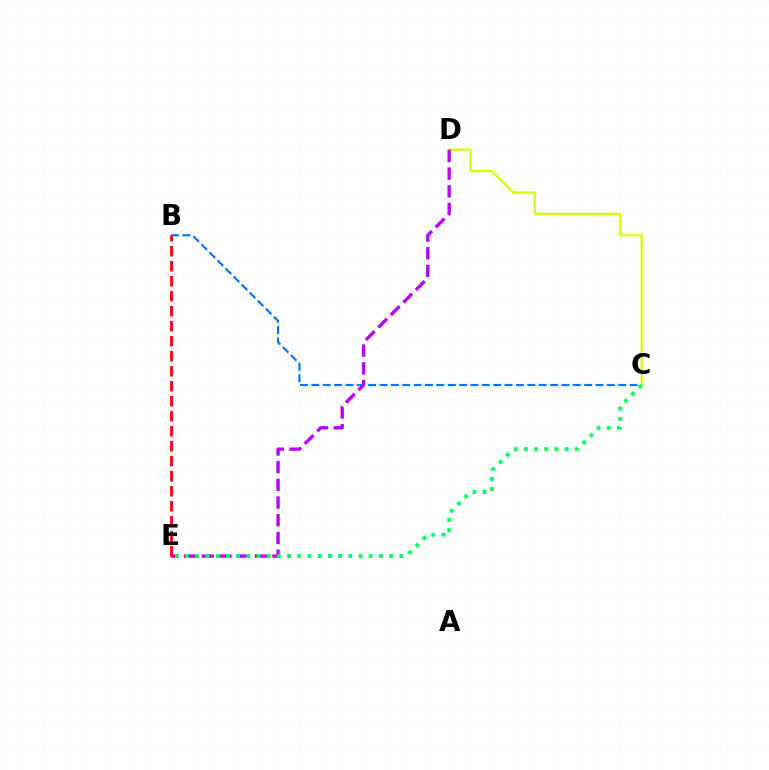{('B', 'C'): [{'color': '#0074ff', 'line_style': 'dashed', 'thickness': 1.54}], ('C', 'D'): [{'color': '#d1ff00', 'line_style': 'solid', 'thickness': 1.64}], ('D', 'E'): [{'color': '#b900ff', 'line_style': 'dashed', 'thickness': 2.4}], ('C', 'E'): [{'color': '#00ff5c', 'line_style': 'dotted', 'thickness': 2.77}], ('B', 'E'): [{'color': '#ff0000', 'line_style': 'dashed', 'thickness': 2.04}]}